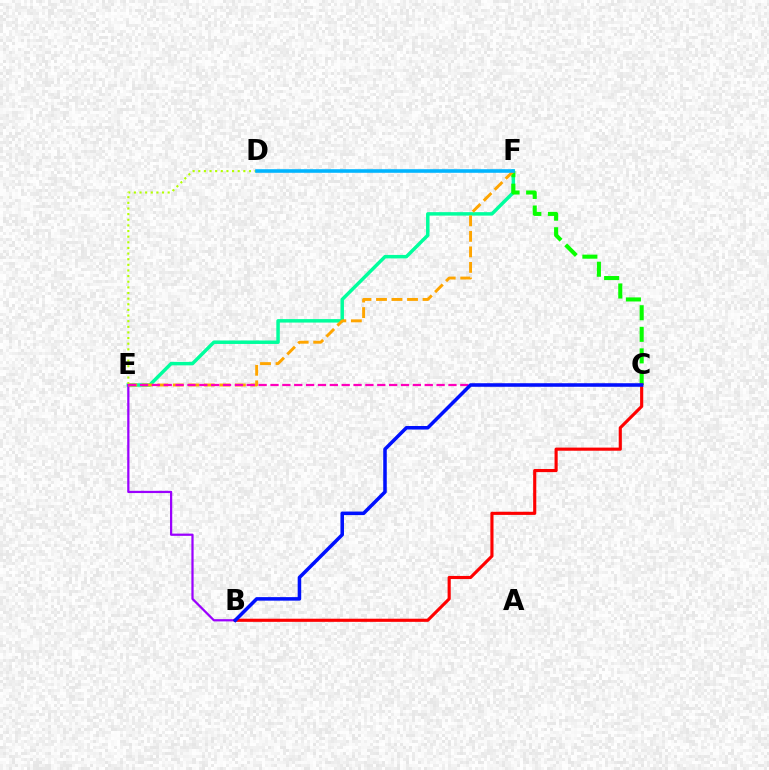{('E', 'F'): [{'color': '#00ff9d', 'line_style': 'solid', 'thickness': 2.5}, {'color': '#ffa500', 'line_style': 'dashed', 'thickness': 2.11}], ('D', 'E'): [{'color': '#b3ff00', 'line_style': 'dotted', 'thickness': 1.53}], ('B', 'E'): [{'color': '#9b00ff', 'line_style': 'solid', 'thickness': 1.61}], ('C', 'F'): [{'color': '#08ff00', 'line_style': 'dashed', 'thickness': 2.93}], ('B', 'C'): [{'color': '#ff0000', 'line_style': 'solid', 'thickness': 2.25}, {'color': '#0010ff', 'line_style': 'solid', 'thickness': 2.54}], ('C', 'E'): [{'color': '#ff00bd', 'line_style': 'dashed', 'thickness': 1.61}], ('D', 'F'): [{'color': '#00b5ff', 'line_style': 'solid', 'thickness': 2.58}]}